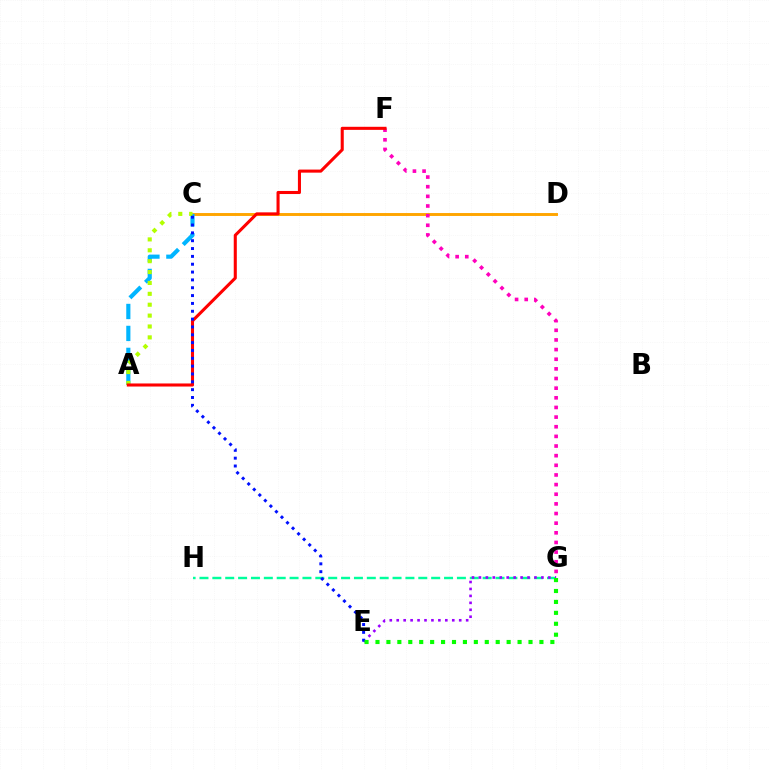{('C', 'D'): [{'color': '#ffa500', 'line_style': 'solid', 'thickness': 2.1}], ('G', 'H'): [{'color': '#00ff9d', 'line_style': 'dashed', 'thickness': 1.75}], ('A', 'C'): [{'color': '#00b5ff', 'line_style': 'dashed', 'thickness': 2.98}, {'color': '#b3ff00', 'line_style': 'dotted', 'thickness': 2.96}], ('F', 'G'): [{'color': '#ff00bd', 'line_style': 'dotted', 'thickness': 2.62}], ('A', 'F'): [{'color': '#ff0000', 'line_style': 'solid', 'thickness': 2.21}], ('E', 'G'): [{'color': '#9b00ff', 'line_style': 'dotted', 'thickness': 1.89}, {'color': '#08ff00', 'line_style': 'dotted', 'thickness': 2.97}], ('C', 'E'): [{'color': '#0010ff', 'line_style': 'dotted', 'thickness': 2.13}]}